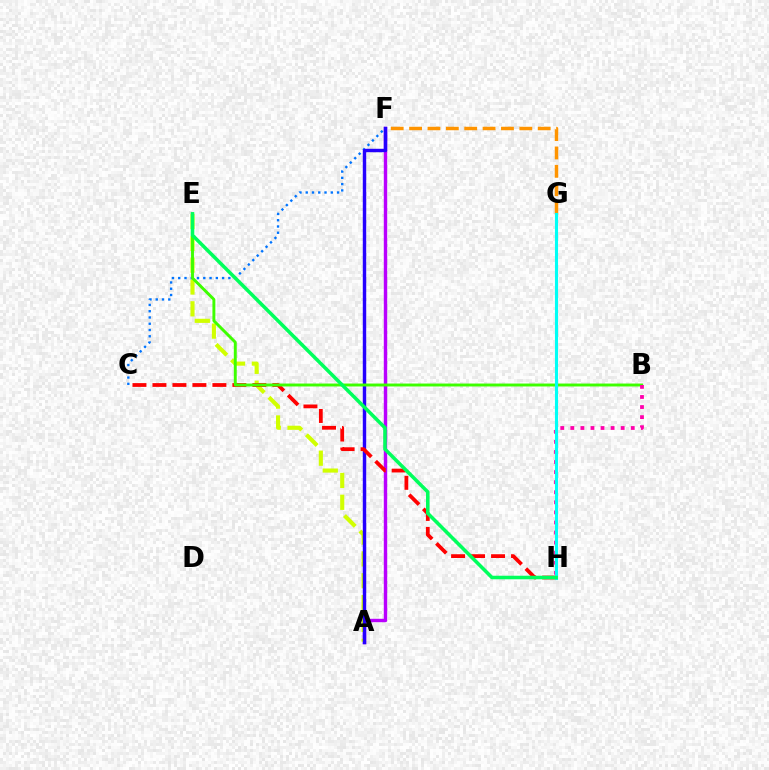{('A', 'F'): [{'color': '#b900ff', 'line_style': 'solid', 'thickness': 2.46}, {'color': '#2500ff', 'line_style': 'solid', 'thickness': 2.47}], ('A', 'E'): [{'color': '#d1ff00', 'line_style': 'dashed', 'thickness': 2.97}], ('F', 'G'): [{'color': '#ff9400', 'line_style': 'dashed', 'thickness': 2.5}], ('C', 'F'): [{'color': '#0074ff', 'line_style': 'dotted', 'thickness': 1.7}], ('C', 'H'): [{'color': '#ff0000', 'line_style': 'dashed', 'thickness': 2.71}], ('B', 'E'): [{'color': '#3dff00', 'line_style': 'solid', 'thickness': 2.1}], ('B', 'H'): [{'color': '#ff00ac', 'line_style': 'dotted', 'thickness': 2.74}], ('G', 'H'): [{'color': '#00fff6', 'line_style': 'solid', 'thickness': 2.23}], ('E', 'H'): [{'color': '#00ff5c', 'line_style': 'solid', 'thickness': 2.55}]}